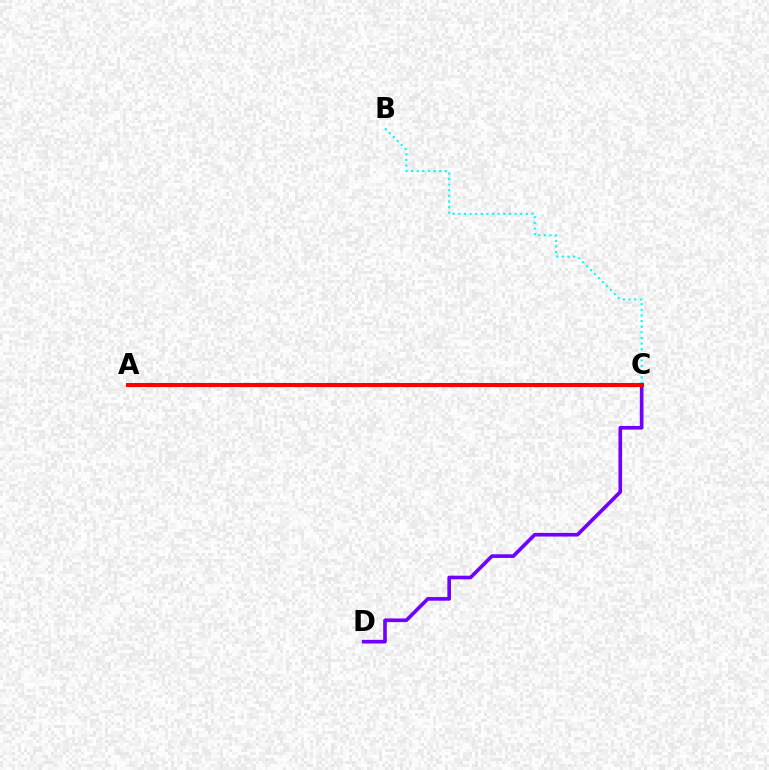{('A', 'C'): [{'color': '#84ff00', 'line_style': 'dashed', 'thickness': 2.5}, {'color': '#ff0000', 'line_style': 'solid', 'thickness': 2.93}], ('B', 'C'): [{'color': '#00fff6', 'line_style': 'dotted', 'thickness': 1.53}], ('C', 'D'): [{'color': '#7200ff', 'line_style': 'solid', 'thickness': 2.62}]}